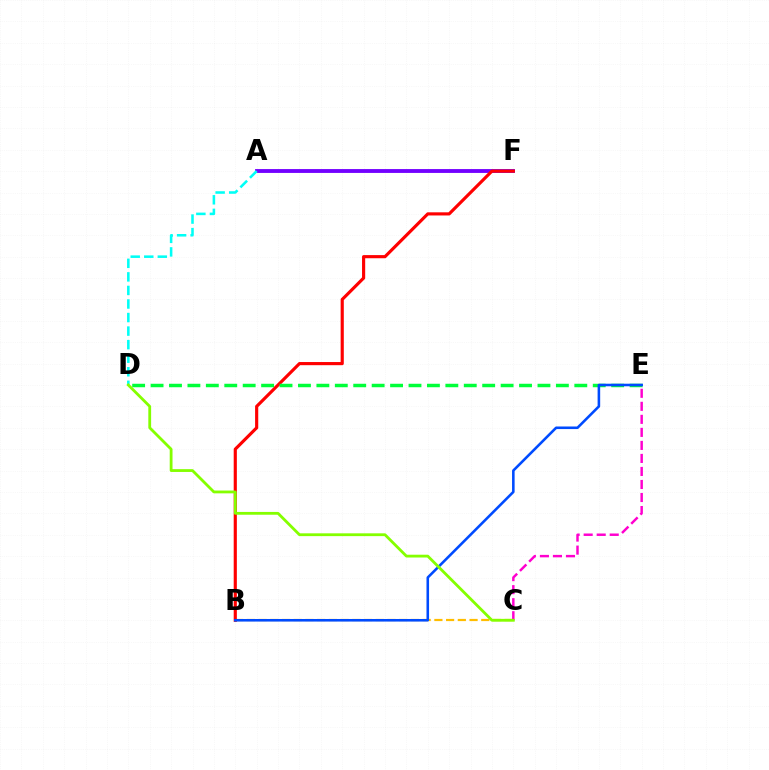{('A', 'F'): [{'color': '#7200ff', 'line_style': 'solid', 'thickness': 2.77}], ('B', 'C'): [{'color': '#ffbd00', 'line_style': 'dashed', 'thickness': 1.59}], ('B', 'F'): [{'color': '#ff0000', 'line_style': 'solid', 'thickness': 2.27}], ('D', 'E'): [{'color': '#00ff39', 'line_style': 'dashed', 'thickness': 2.5}], ('B', 'E'): [{'color': '#004bff', 'line_style': 'solid', 'thickness': 1.86}], ('A', 'D'): [{'color': '#00fff6', 'line_style': 'dashed', 'thickness': 1.84}], ('C', 'E'): [{'color': '#ff00cf', 'line_style': 'dashed', 'thickness': 1.77}], ('C', 'D'): [{'color': '#84ff00', 'line_style': 'solid', 'thickness': 2.02}]}